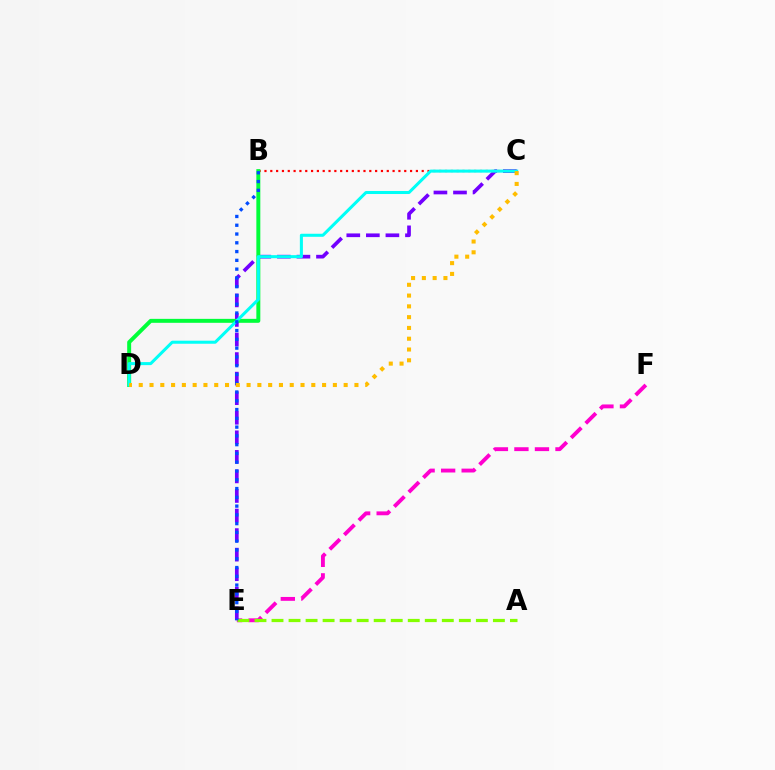{('E', 'F'): [{'color': '#ff00cf', 'line_style': 'dashed', 'thickness': 2.79}], ('C', 'E'): [{'color': '#7200ff', 'line_style': 'dashed', 'thickness': 2.66}], ('B', 'C'): [{'color': '#ff0000', 'line_style': 'dotted', 'thickness': 1.58}], ('A', 'E'): [{'color': '#84ff00', 'line_style': 'dashed', 'thickness': 2.31}], ('B', 'D'): [{'color': '#00ff39', 'line_style': 'solid', 'thickness': 2.85}], ('C', 'D'): [{'color': '#00fff6', 'line_style': 'solid', 'thickness': 2.19}, {'color': '#ffbd00', 'line_style': 'dotted', 'thickness': 2.93}], ('B', 'E'): [{'color': '#004bff', 'line_style': 'dotted', 'thickness': 2.38}]}